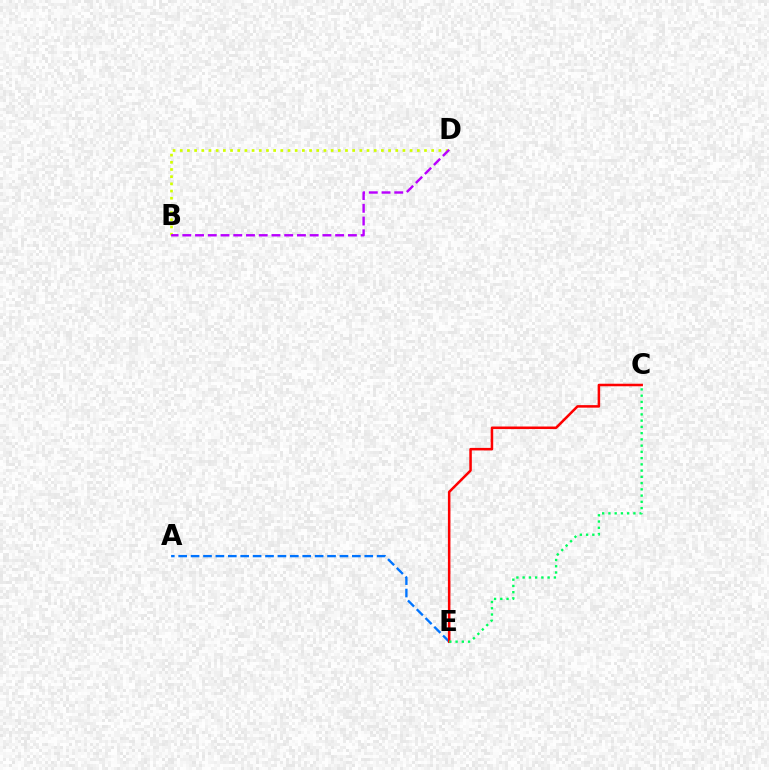{('A', 'E'): [{'color': '#0074ff', 'line_style': 'dashed', 'thickness': 1.69}], ('C', 'E'): [{'color': '#ff0000', 'line_style': 'solid', 'thickness': 1.82}, {'color': '#00ff5c', 'line_style': 'dotted', 'thickness': 1.7}], ('B', 'D'): [{'color': '#d1ff00', 'line_style': 'dotted', 'thickness': 1.95}, {'color': '#b900ff', 'line_style': 'dashed', 'thickness': 1.73}]}